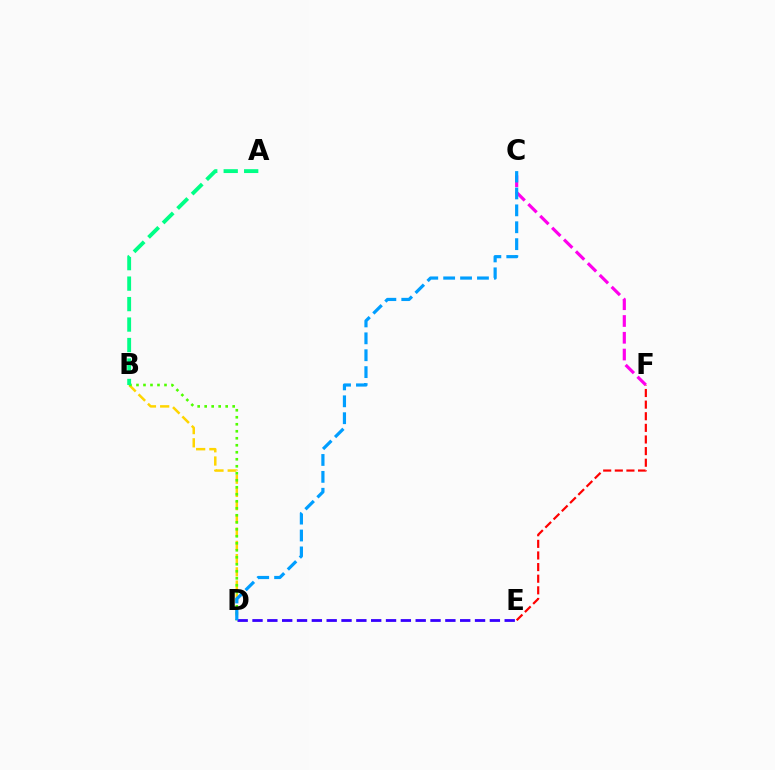{('B', 'D'): [{'color': '#ffd500', 'line_style': 'dashed', 'thickness': 1.8}, {'color': '#4fff00', 'line_style': 'dotted', 'thickness': 1.9}], ('E', 'F'): [{'color': '#ff0000', 'line_style': 'dashed', 'thickness': 1.58}], ('D', 'E'): [{'color': '#3700ff', 'line_style': 'dashed', 'thickness': 2.02}], ('C', 'F'): [{'color': '#ff00ed', 'line_style': 'dashed', 'thickness': 2.28}], ('A', 'B'): [{'color': '#00ff86', 'line_style': 'dashed', 'thickness': 2.78}], ('C', 'D'): [{'color': '#009eff', 'line_style': 'dashed', 'thickness': 2.3}]}